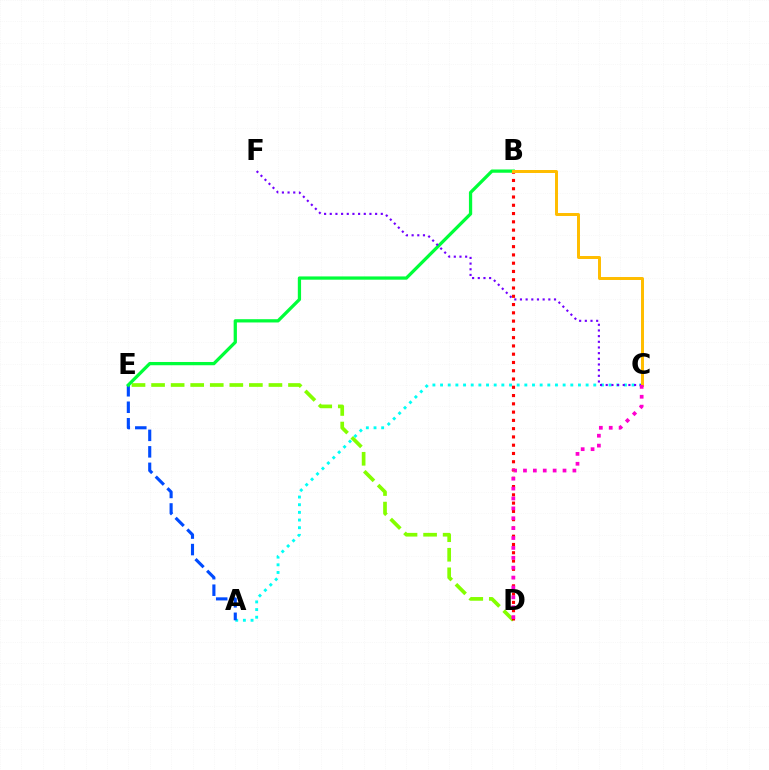{('A', 'C'): [{'color': '#00fff6', 'line_style': 'dotted', 'thickness': 2.08}], ('A', 'E'): [{'color': '#004bff', 'line_style': 'dashed', 'thickness': 2.24}], ('D', 'E'): [{'color': '#84ff00', 'line_style': 'dashed', 'thickness': 2.66}], ('B', 'E'): [{'color': '#00ff39', 'line_style': 'solid', 'thickness': 2.35}], ('B', 'D'): [{'color': '#ff0000', 'line_style': 'dotted', 'thickness': 2.25}], ('C', 'F'): [{'color': '#7200ff', 'line_style': 'dotted', 'thickness': 1.54}], ('B', 'C'): [{'color': '#ffbd00', 'line_style': 'solid', 'thickness': 2.14}], ('C', 'D'): [{'color': '#ff00cf', 'line_style': 'dotted', 'thickness': 2.69}]}